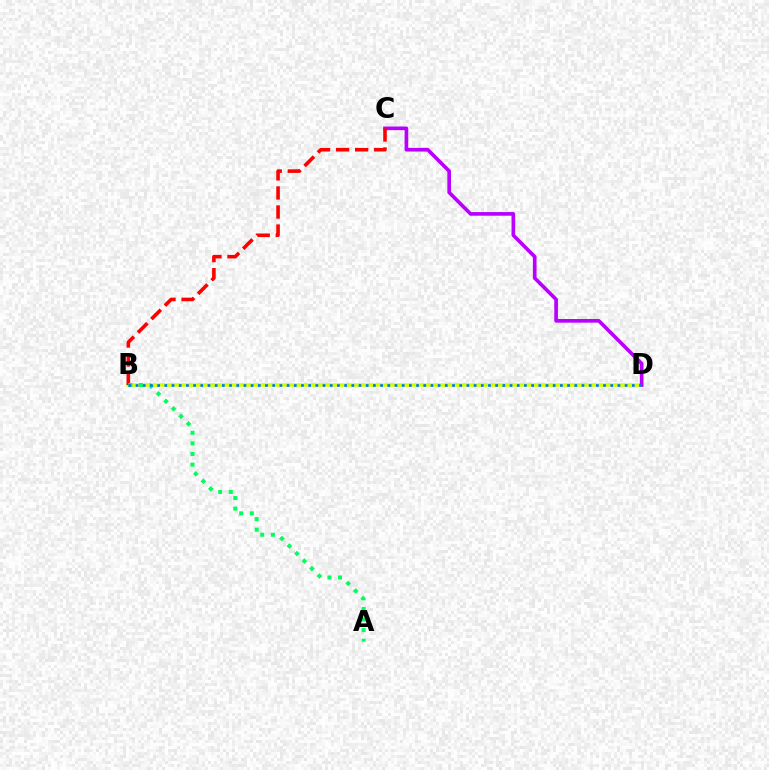{('B', 'D'): [{'color': '#d1ff00', 'line_style': 'solid', 'thickness': 2.52}, {'color': '#0074ff', 'line_style': 'dotted', 'thickness': 1.95}], ('C', 'D'): [{'color': '#b900ff', 'line_style': 'solid', 'thickness': 2.63}], ('B', 'C'): [{'color': '#ff0000', 'line_style': 'dashed', 'thickness': 2.59}], ('A', 'B'): [{'color': '#00ff5c', 'line_style': 'dotted', 'thickness': 2.88}]}